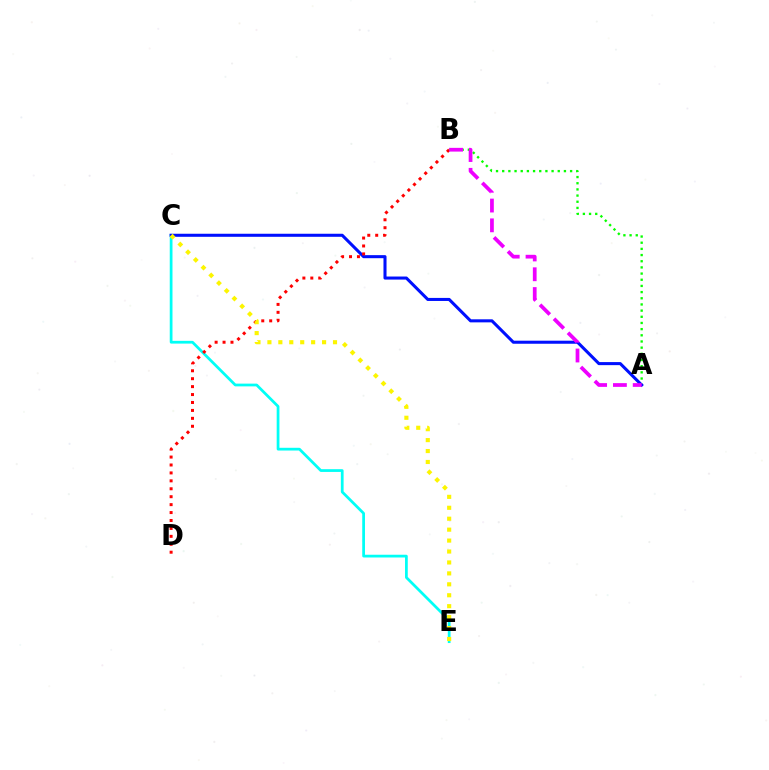{('C', 'E'): [{'color': '#00fff6', 'line_style': 'solid', 'thickness': 1.98}, {'color': '#fcf500', 'line_style': 'dotted', 'thickness': 2.97}], ('A', 'B'): [{'color': '#08ff00', 'line_style': 'dotted', 'thickness': 1.68}, {'color': '#ee00ff', 'line_style': 'dashed', 'thickness': 2.69}], ('A', 'C'): [{'color': '#0010ff', 'line_style': 'solid', 'thickness': 2.2}], ('B', 'D'): [{'color': '#ff0000', 'line_style': 'dotted', 'thickness': 2.15}]}